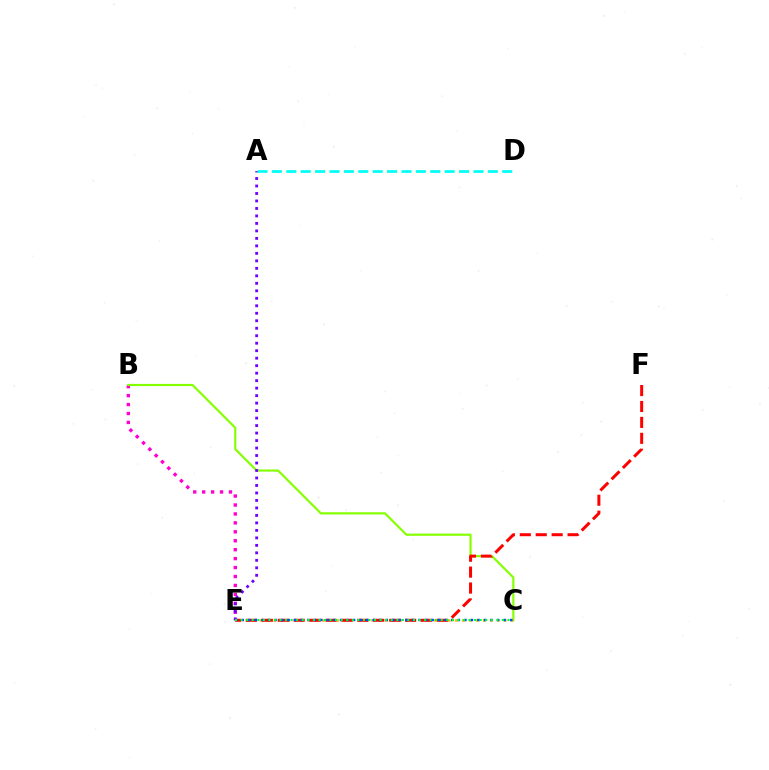{('B', 'E'): [{'color': '#ff00cf', 'line_style': 'dotted', 'thickness': 2.43}], ('B', 'C'): [{'color': '#84ff00', 'line_style': 'solid', 'thickness': 1.56}], ('C', 'E'): [{'color': '#ffbd00', 'line_style': 'dotted', 'thickness': 1.9}, {'color': '#004bff', 'line_style': 'dotted', 'thickness': 1.78}, {'color': '#00ff39', 'line_style': 'dotted', 'thickness': 1.51}], ('E', 'F'): [{'color': '#ff0000', 'line_style': 'dashed', 'thickness': 2.16}], ('A', 'E'): [{'color': '#7200ff', 'line_style': 'dotted', 'thickness': 2.03}], ('A', 'D'): [{'color': '#00fff6', 'line_style': 'dashed', 'thickness': 1.96}]}